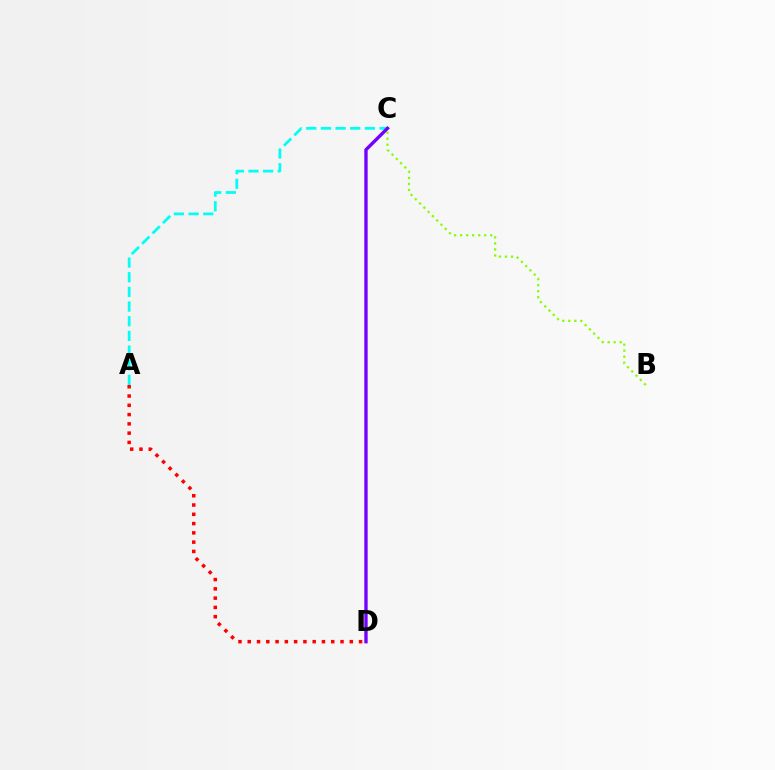{('A', 'C'): [{'color': '#00fff6', 'line_style': 'dashed', 'thickness': 1.99}], ('B', 'C'): [{'color': '#84ff00', 'line_style': 'dotted', 'thickness': 1.64}], ('C', 'D'): [{'color': '#7200ff', 'line_style': 'solid', 'thickness': 2.42}], ('A', 'D'): [{'color': '#ff0000', 'line_style': 'dotted', 'thickness': 2.52}]}